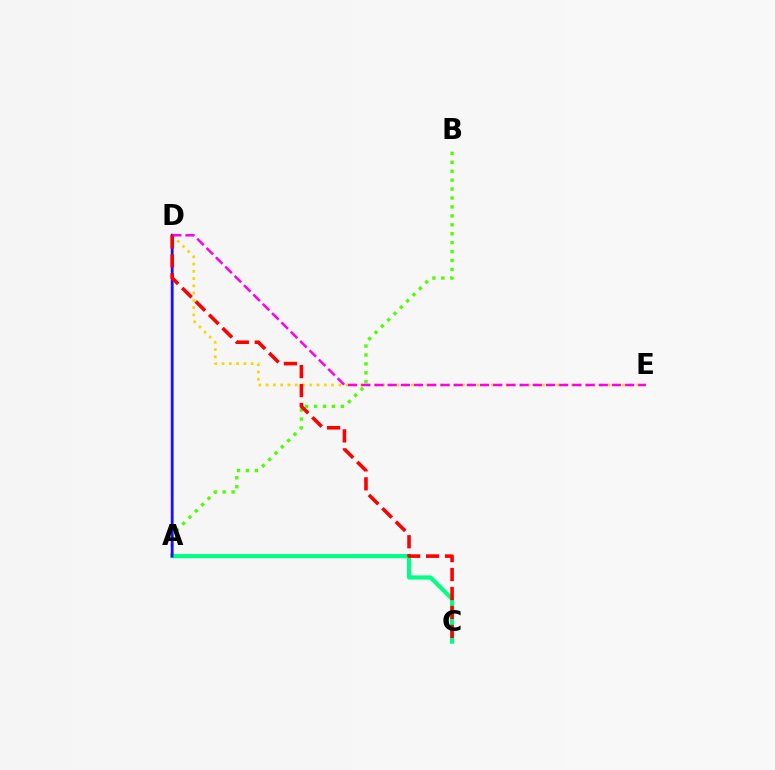{('A', 'C'): [{'color': '#00ff86', 'line_style': 'solid', 'thickness': 2.99}], ('A', 'B'): [{'color': '#4fff00', 'line_style': 'dotted', 'thickness': 2.43}], ('D', 'E'): [{'color': '#ffd500', 'line_style': 'dotted', 'thickness': 1.98}, {'color': '#ff00ed', 'line_style': 'dashed', 'thickness': 1.79}], ('A', 'D'): [{'color': '#009eff', 'line_style': 'solid', 'thickness': 1.84}, {'color': '#3700ff', 'line_style': 'solid', 'thickness': 1.77}], ('C', 'D'): [{'color': '#ff0000', 'line_style': 'dashed', 'thickness': 2.58}]}